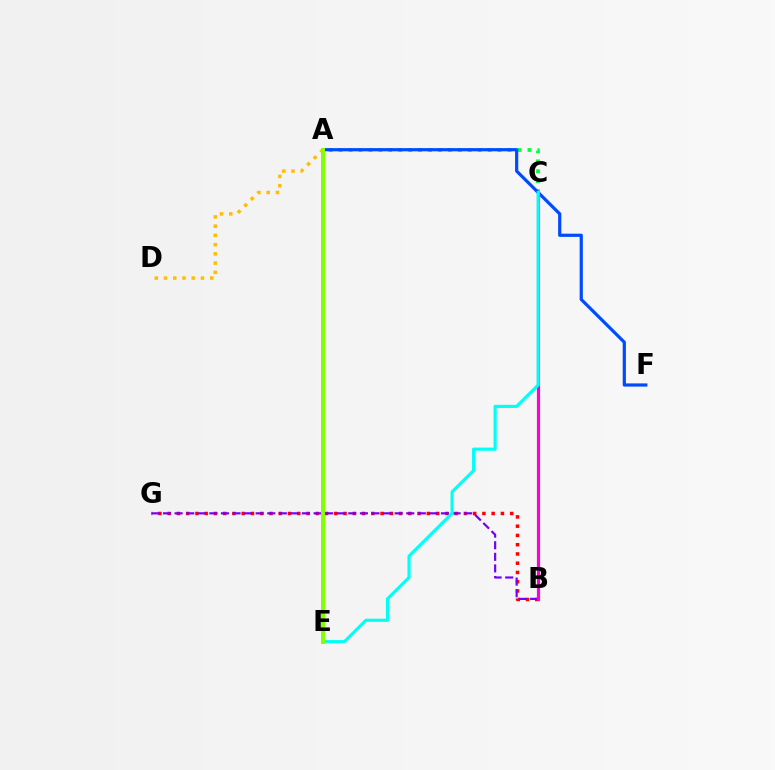{('B', 'G'): [{'color': '#ff0000', 'line_style': 'dotted', 'thickness': 2.52}, {'color': '#7200ff', 'line_style': 'dashed', 'thickness': 1.57}], ('A', 'D'): [{'color': '#ffbd00', 'line_style': 'dotted', 'thickness': 2.51}], ('A', 'C'): [{'color': '#00ff39', 'line_style': 'dotted', 'thickness': 2.7}], ('A', 'F'): [{'color': '#004bff', 'line_style': 'solid', 'thickness': 2.3}], ('B', 'C'): [{'color': '#ff00cf', 'line_style': 'solid', 'thickness': 2.28}], ('C', 'E'): [{'color': '#00fff6', 'line_style': 'solid', 'thickness': 2.26}], ('A', 'E'): [{'color': '#84ff00', 'line_style': 'solid', 'thickness': 2.87}]}